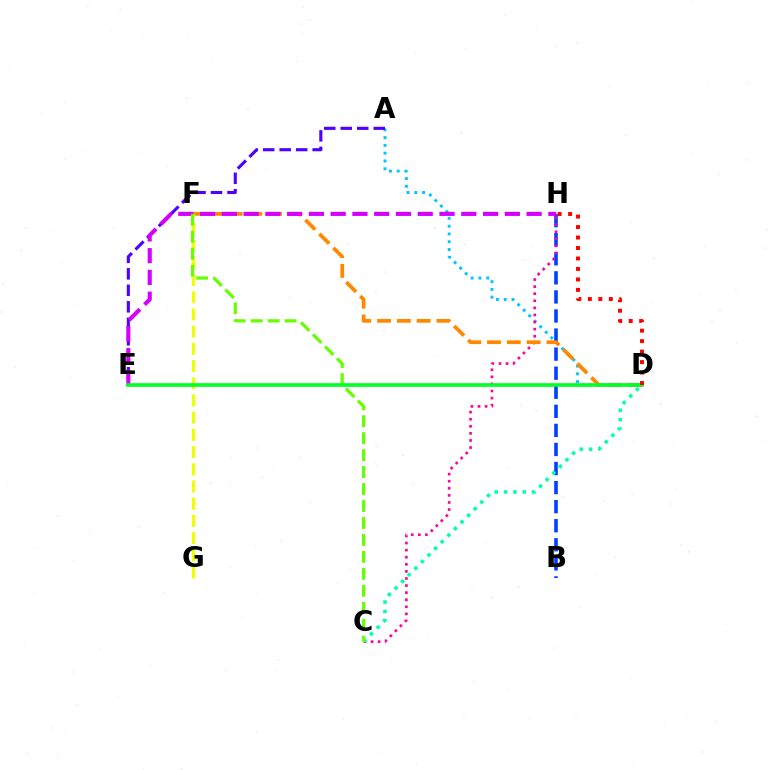{('B', 'H'): [{'color': '#003fff', 'line_style': 'dashed', 'thickness': 2.59}], ('A', 'D'): [{'color': '#00c7ff', 'line_style': 'dotted', 'thickness': 2.12}], ('C', 'H'): [{'color': '#ff00a0', 'line_style': 'dotted', 'thickness': 1.92}], ('D', 'F'): [{'color': '#ff8800', 'line_style': 'dashed', 'thickness': 2.69}], ('F', 'G'): [{'color': '#eeff00', 'line_style': 'dashed', 'thickness': 2.34}], ('A', 'E'): [{'color': '#4f00ff', 'line_style': 'dashed', 'thickness': 2.24}], ('C', 'D'): [{'color': '#00ffaf', 'line_style': 'dotted', 'thickness': 2.54}], ('E', 'H'): [{'color': '#d600ff', 'line_style': 'dashed', 'thickness': 2.96}], ('C', 'F'): [{'color': '#66ff00', 'line_style': 'dashed', 'thickness': 2.3}], ('D', 'E'): [{'color': '#00ff27', 'line_style': 'solid', 'thickness': 2.62}], ('D', 'H'): [{'color': '#ff0000', 'line_style': 'dotted', 'thickness': 2.85}]}